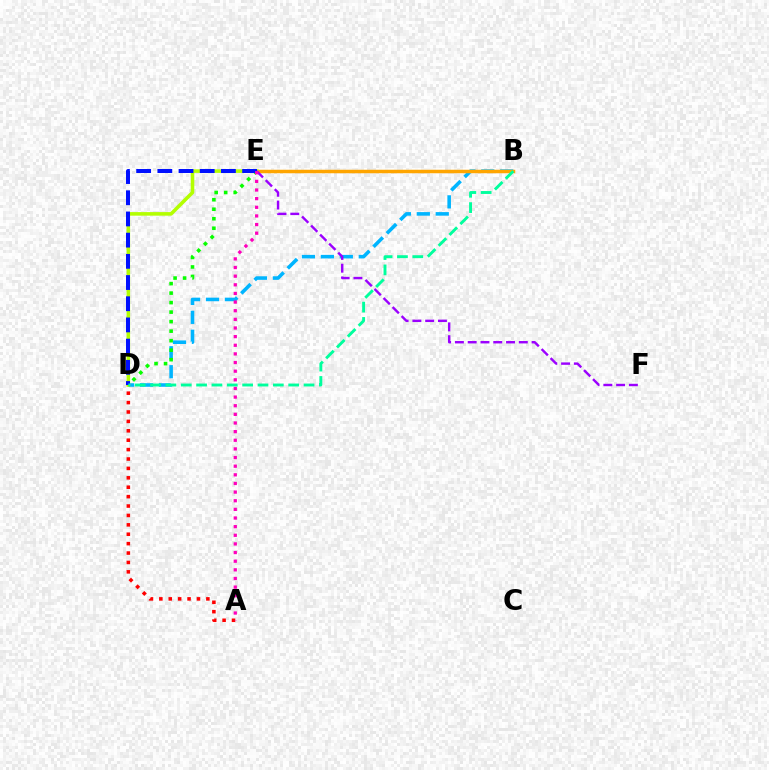{('A', 'D'): [{'color': '#ff0000', 'line_style': 'dotted', 'thickness': 2.56}], ('B', 'D'): [{'color': '#00b5ff', 'line_style': 'dashed', 'thickness': 2.57}, {'color': '#00ff9d', 'line_style': 'dashed', 'thickness': 2.09}], ('B', 'E'): [{'color': '#ffa500', 'line_style': 'solid', 'thickness': 2.51}], ('D', 'E'): [{'color': '#b3ff00', 'line_style': 'solid', 'thickness': 2.57}, {'color': '#08ff00', 'line_style': 'dotted', 'thickness': 2.58}, {'color': '#0010ff', 'line_style': 'dashed', 'thickness': 2.88}], ('E', 'F'): [{'color': '#9b00ff', 'line_style': 'dashed', 'thickness': 1.74}], ('A', 'E'): [{'color': '#ff00bd', 'line_style': 'dotted', 'thickness': 2.35}]}